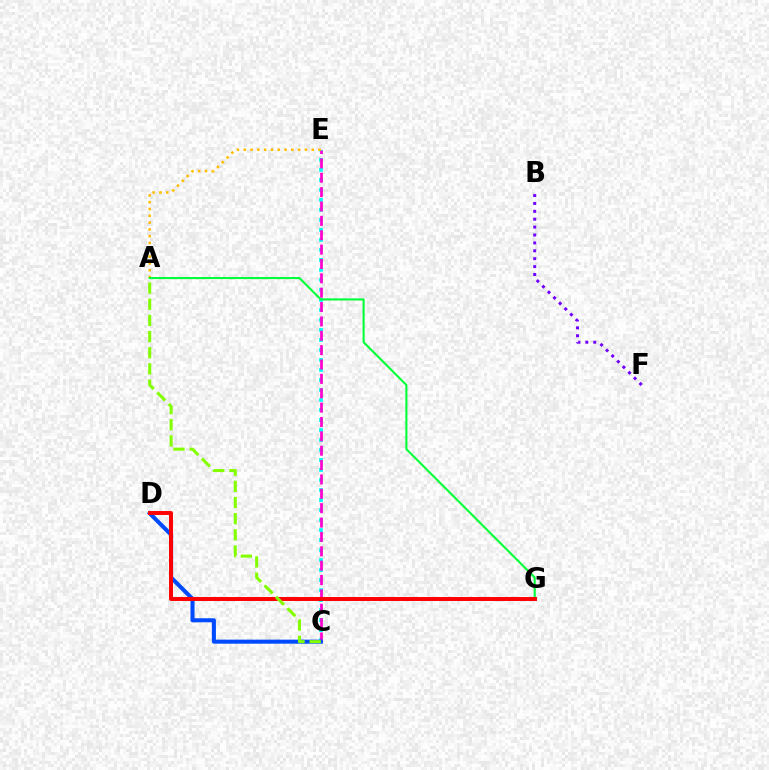{('C', 'E'): [{'color': '#00fff6', 'line_style': 'dotted', 'thickness': 2.72}, {'color': '#ff00cf', 'line_style': 'dashed', 'thickness': 1.95}], ('A', 'E'): [{'color': '#ffbd00', 'line_style': 'dotted', 'thickness': 1.85}], ('A', 'G'): [{'color': '#00ff39', 'line_style': 'solid', 'thickness': 1.51}], ('C', 'D'): [{'color': '#004bff', 'line_style': 'solid', 'thickness': 2.92}], ('D', 'G'): [{'color': '#ff0000', 'line_style': 'solid', 'thickness': 2.84}], ('B', 'F'): [{'color': '#7200ff', 'line_style': 'dotted', 'thickness': 2.15}], ('A', 'C'): [{'color': '#84ff00', 'line_style': 'dashed', 'thickness': 2.2}]}